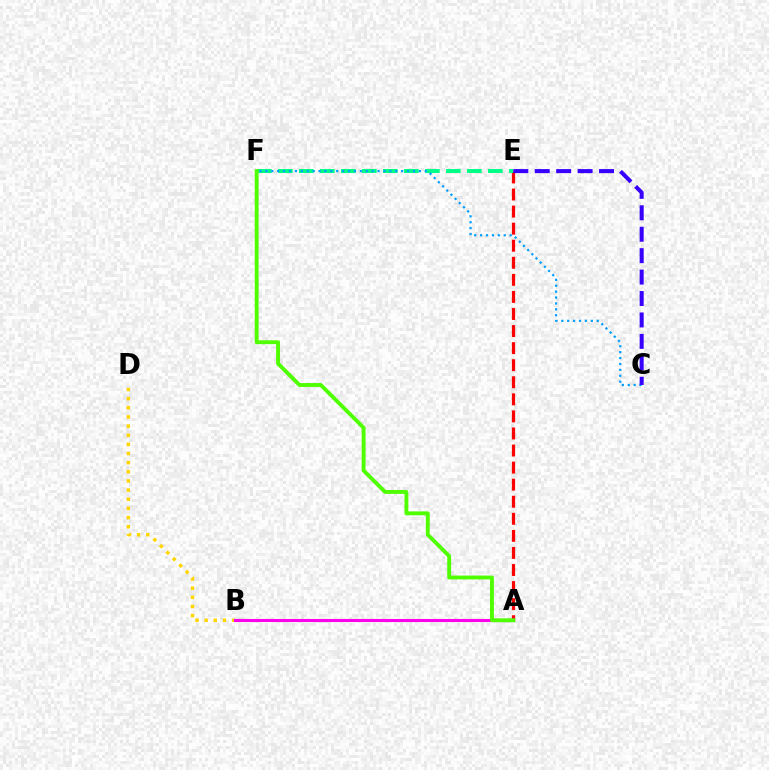{('B', 'D'): [{'color': '#ffd500', 'line_style': 'dotted', 'thickness': 2.48}], ('A', 'E'): [{'color': '#ff0000', 'line_style': 'dashed', 'thickness': 2.32}], ('E', 'F'): [{'color': '#00ff86', 'line_style': 'dashed', 'thickness': 2.85}], ('A', 'B'): [{'color': '#ff00ed', 'line_style': 'solid', 'thickness': 2.23}], ('A', 'F'): [{'color': '#4fff00', 'line_style': 'solid', 'thickness': 2.79}], ('C', 'F'): [{'color': '#009eff', 'line_style': 'dotted', 'thickness': 1.6}], ('C', 'E'): [{'color': '#3700ff', 'line_style': 'dashed', 'thickness': 2.91}]}